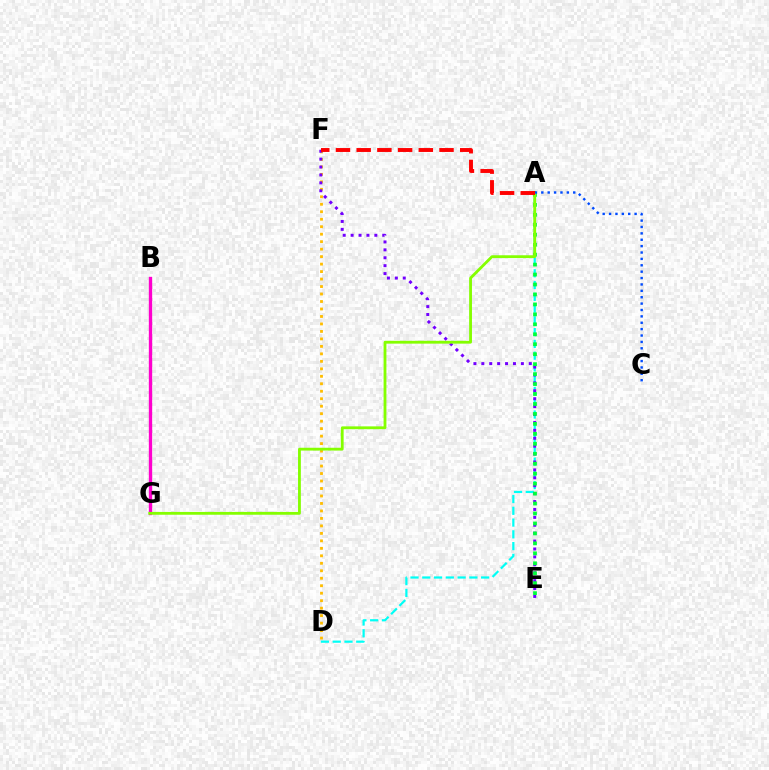{('D', 'F'): [{'color': '#ffbd00', 'line_style': 'dotted', 'thickness': 2.03}], ('A', 'D'): [{'color': '#00fff6', 'line_style': 'dashed', 'thickness': 1.6}], ('E', 'F'): [{'color': '#7200ff', 'line_style': 'dotted', 'thickness': 2.15}], ('B', 'G'): [{'color': '#ff00cf', 'line_style': 'solid', 'thickness': 2.41}], ('A', 'E'): [{'color': '#00ff39', 'line_style': 'dotted', 'thickness': 2.71}], ('A', 'G'): [{'color': '#84ff00', 'line_style': 'solid', 'thickness': 2.03}], ('A', 'C'): [{'color': '#004bff', 'line_style': 'dotted', 'thickness': 1.73}], ('A', 'F'): [{'color': '#ff0000', 'line_style': 'dashed', 'thickness': 2.81}]}